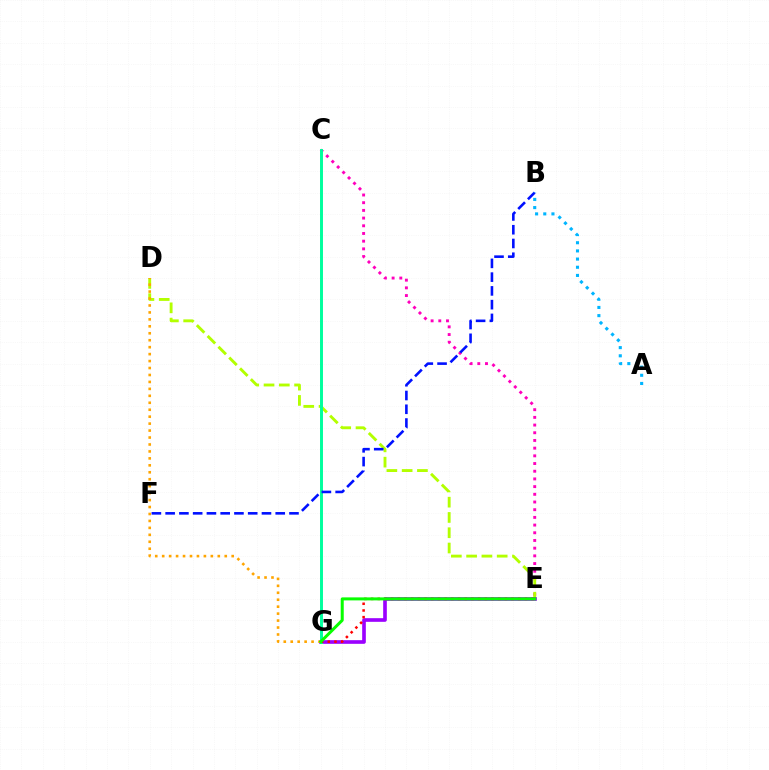{('C', 'E'): [{'color': '#ff00bd', 'line_style': 'dotted', 'thickness': 2.09}], ('D', 'E'): [{'color': '#b3ff00', 'line_style': 'dashed', 'thickness': 2.08}], ('E', 'G'): [{'color': '#9b00ff', 'line_style': 'solid', 'thickness': 2.62}, {'color': '#ff0000', 'line_style': 'dotted', 'thickness': 1.82}, {'color': '#08ff00', 'line_style': 'solid', 'thickness': 2.17}], ('C', 'G'): [{'color': '#00ff9d', 'line_style': 'solid', 'thickness': 2.12}], ('B', 'F'): [{'color': '#0010ff', 'line_style': 'dashed', 'thickness': 1.87}], ('D', 'G'): [{'color': '#ffa500', 'line_style': 'dotted', 'thickness': 1.89}], ('A', 'B'): [{'color': '#00b5ff', 'line_style': 'dotted', 'thickness': 2.22}]}